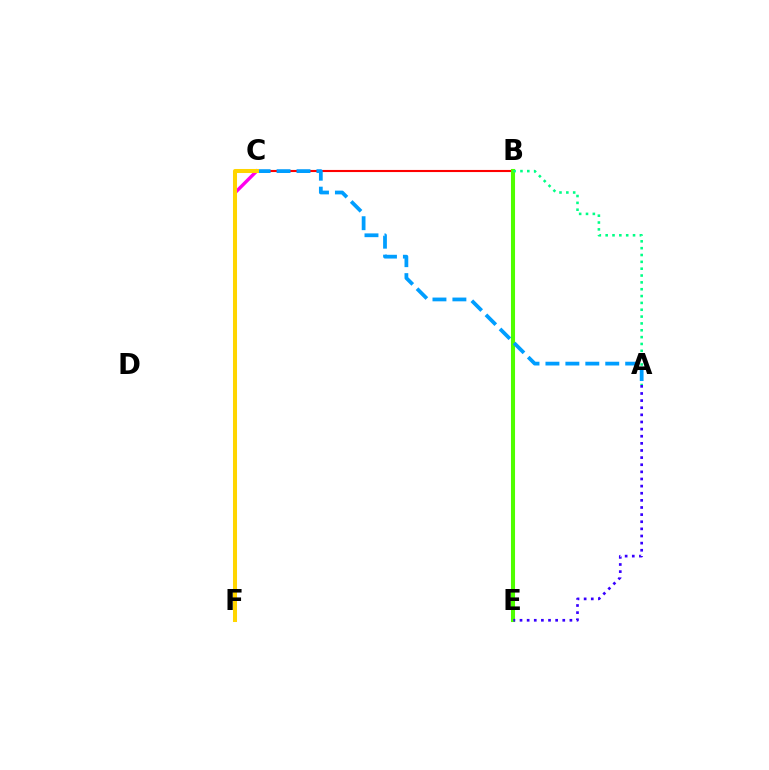{('B', 'C'): [{'color': '#ff0000', 'line_style': 'solid', 'thickness': 1.52}], ('B', 'E'): [{'color': '#4fff00', 'line_style': 'solid', 'thickness': 2.94}], ('A', 'B'): [{'color': '#00ff86', 'line_style': 'dotted', 'thickness': 1.86}], ('A', 'C'): [{'color': '#009eff', 'line_style': 'dashed', 'thickness': 2.71}], ('A', 'E'): [{'color': '#3700ff', 'line_style': 'dotted', 'thickness': 1.94}], ('C', 'F'): [{'color': '#ff00ed', 'line_style': 'solid', 'thickness': 2.43}, {'color': '#ffd500', 'line_style': 'solid', 'thickness': 2.91}]}